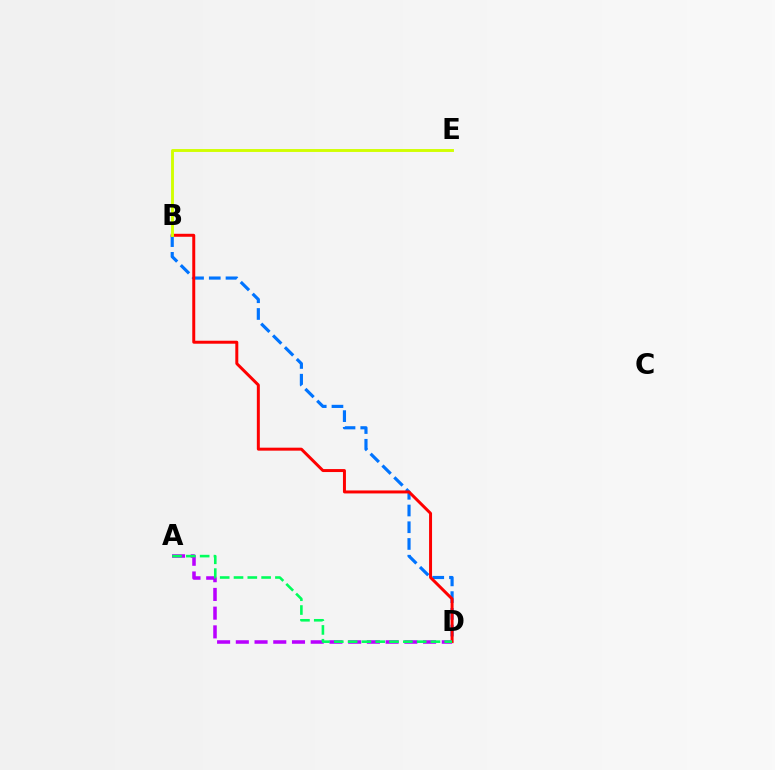{('B', 'D'): [{'color': '#0074ff', 'line_style': 'dashed', 'thickness': 2.27}, {'color': '#ff0000', 'line_style': 'solid', 'thickness': 2.14}], ('A', 'D'): [{'color': '#b900ff', 'line_style': 'dashed', 'thickness': 2.54}, {'color': '#00ff5c', 'line_style': 'dashed', 'thickness': 1.88}], ('B', 'E'): [{'color': '#d1ff00', 'line_style': 'solid', 'thickness': 2.08}]}